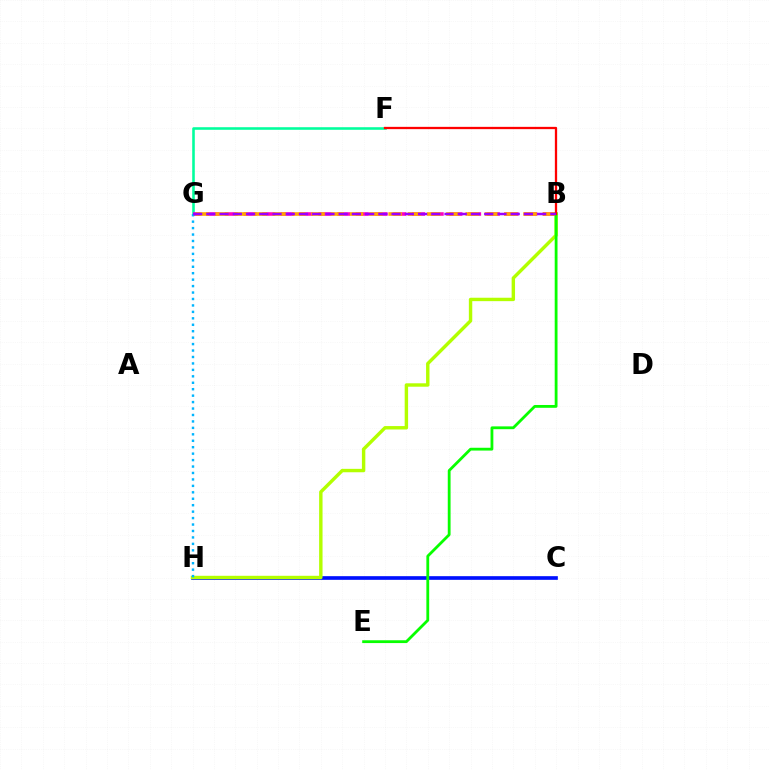{('F', 'G'): [{'color': '#00ff9d', 'line_style': 'solid', 'thickness': 1.86}], ('C', 'H'): [{'color': '#0010ff', 'line_style': 'solid', 'thickness': 2.64}], ('B', 'G'): [{'color': '#ff00bd', 'line_style': 'dashed', 'thickness': 2.54}, {'color': '#ffa500', 'line_style': 'dashed', 'thickness': 2.62}, {'color': '#9b00ff', 'line_style': 'dashed', 'thickness': 1.8}], ('B', 'H'): [{'color': '#b3ff00', 'line_style': 'solid', 'thickness': 2.46}], ('B', 'E'): [{'color': '#08ff00', 'line_style': 'solid', 'thickness': 2.02}], ('B', 'F'): [{'color': '#ff0000', 'line_style': 'solid', 'thickness': 1.65}], ('G', 'H'): [{'color': '#00b5ff', 'line_style': 'dotted', 'thickness': 1.75}]}